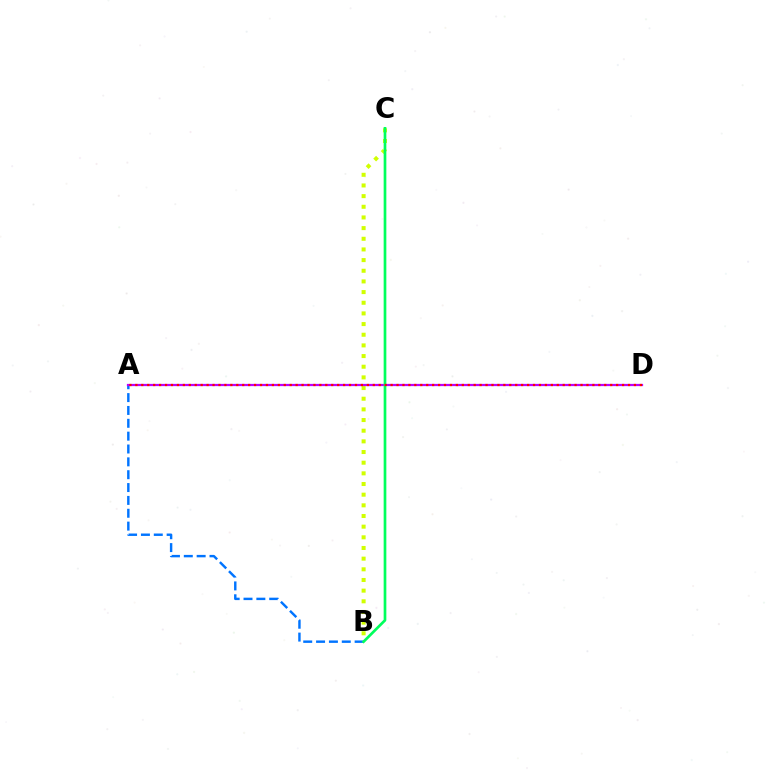{('B', 'C'): [{'color': '#d1ff00', 'line_style': 'dotted', 'thickness': 2.9}, {'color': '#00ff5c', 'line_style': 'solid', 'thickness': 1.94}], ('A', 'B'): [{'color': '#0074ff', 'line_style': 'dashed', 'thickness': 1.75}], ('A', 'D'): [{'color': '#b900ff', 'line_style': 'solid', 'thickness': 1.61}, {'color': '#ff0000', 'line_style': 'dotted', 'thickness': 1.61}]}